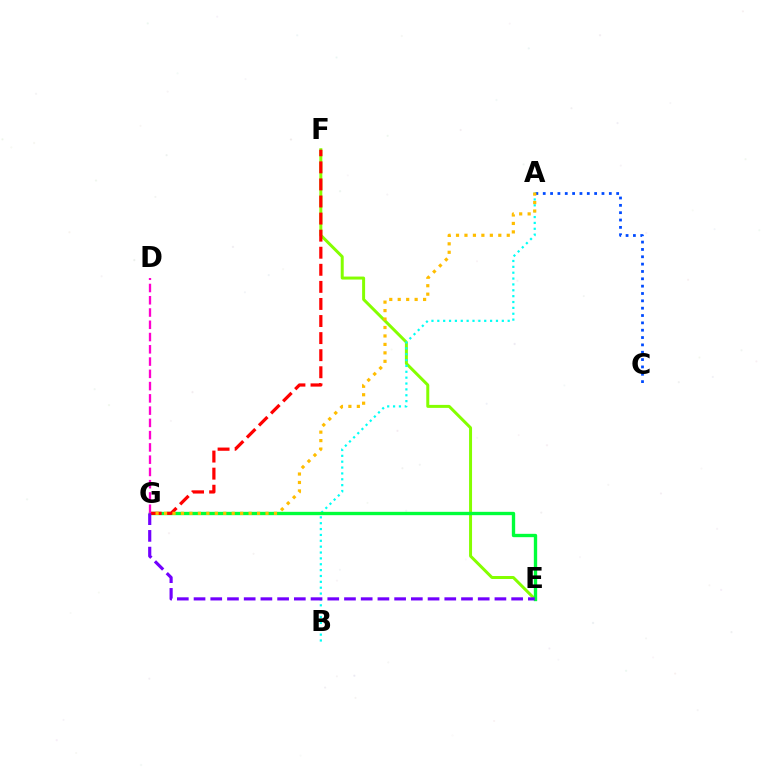{('E', 'F'): [{'color': '#84ff00', 'line_style': 'solid', 'thickness': 2.15}], ('A', 'B'): [{'color': '#00fff6', 'line_style': 'dotted', 'thickness': 1.59}], ('A', 'C'): [{'color': '#004bff', 'line_style': 'dotted', 'thickness': 2.0}], ('E', 'G'): [{'color': '#00ff39', 'line_style': 'solid', 'thickness': 2.41}, {'color': '#7200ff', 'line_style': 'dashed', 'thickness': 2.27}], ('F', 'G'): [{'color': '#ff0000', 'line_style': 'dashed', 'thickness': 2.32}], ('A', 'G'): [{'color': '#ffbd00', 'line_style': 'dotted', 'thickness': 2.3}], ('D', 'G'): [{'color': '#ff00cf', 'line_style': 'dashed', 'thickness': 1.67}]}